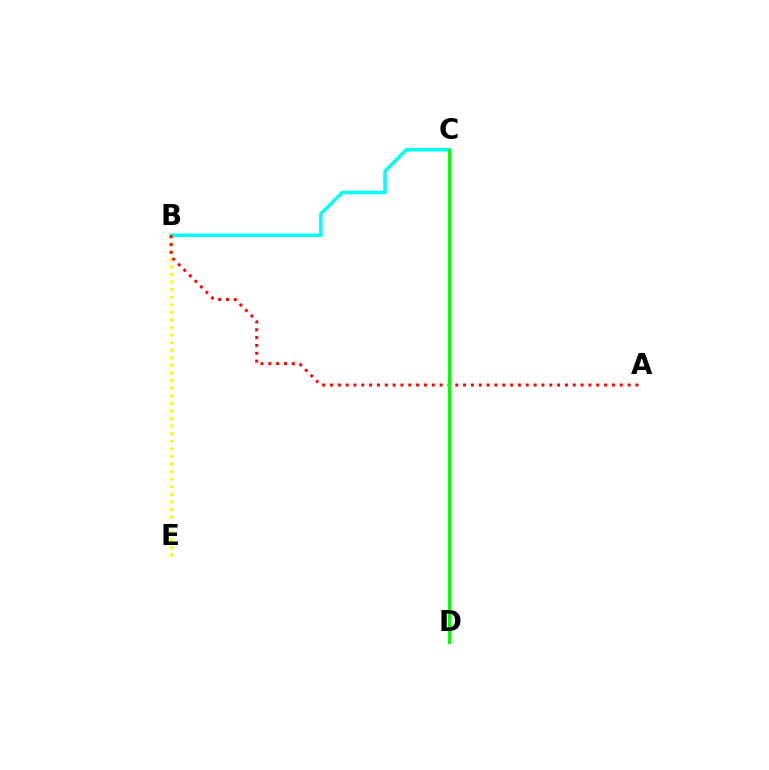{('B', 'C'): [{'color': '#00fff6', 'line_style': 'solid', 'thickness': 2.53}], ('C', 'D'): [{'color': '#0010ff', 'line_style': 'solid', 'thickness': 1.8}, {'color': '#ee00ff', 'line_style': 'dotted', 'thickness': 1.96}, {'color': '#08ff00', 'line_style': 'solid', 'thickness': 2.23}], ('B', 'E'): [{'color': '#fcf500', 'line_style': 'dotted', 'thickness': 2.06}], ('A', 'B'): [{'color': '#ff0000', 'line_style': 'dotted', 'thickness': 2.13}]}